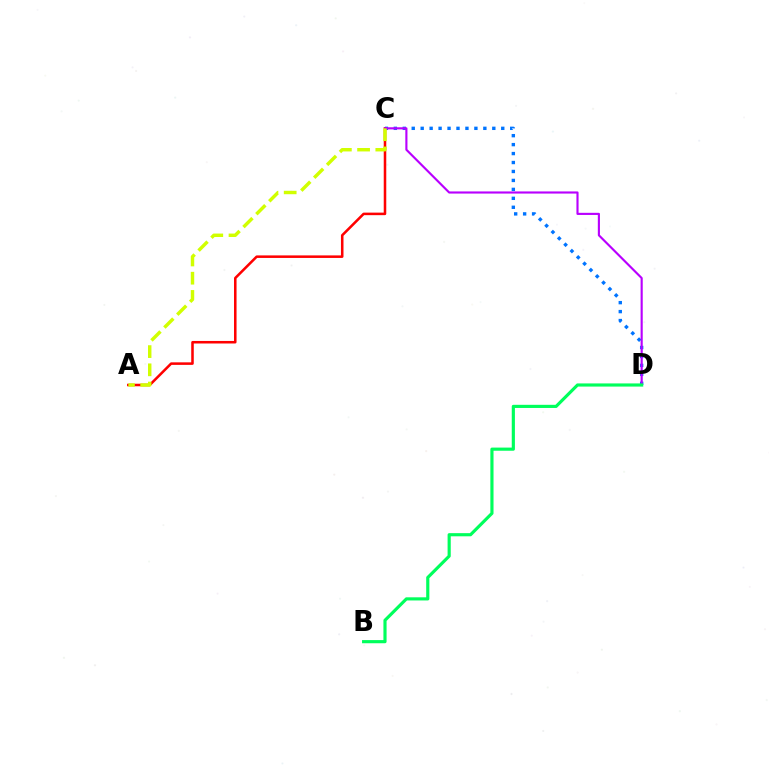{('C', 'D'): [{'color': '#0074ff', 'line_style': 'dotted', 'thickness': 2.43}, {'color': '#b900ff', 'line_style': 'solid', 'thickness': 1.54}], ('A', 'C'): [{'color': '#ff0000', 'line_style': 'solid', 'thickness': 1.83}, {'color': '#d1ff00', 'line_style': 'dashed', 'thickness': 2.48}], ('B', 'D'): [{'color': '#00ff5c', 'line_style': 'solid', 'thickness': 2.27}]}